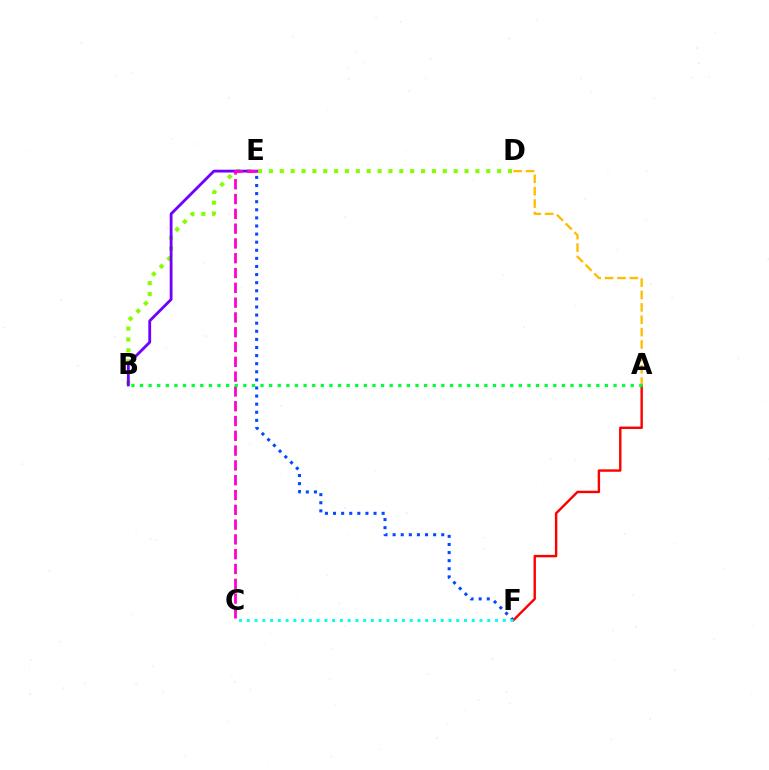{('B', 'D'): [{'color': '#84ff00', 'line_style': 'dotted', 'thickness': 2.95}], ('E', 'F'): [{'color': '#004bff', 'line_style': 'dotted', 'thickness': 2.2}], ('A', 'F'): [{'color': '#ff0000', 'line_style': 'solid', 'thickness': 1.74}], ('C', 'F'): [{'color': '#00fff6', 'line_style': 'dotted', 'thickness': 2.11}], ('B', 'E'): [{'color': '#7200ff', 'line_style': 'solid', 'thickness': 2.03}], ('C', 'E'): [{'color': '#ff00cf', 'line_style': 'dashed', 'thickness': 2.01}], ('A', 'D'): [{'color': '#ffbd00', 'line_style': 'dashed', 'thickness': 1.68}], ('A', 'B'): [{'color': '#00ff39', 'line_style': 'dotted', 'thickness': 2.34}]}